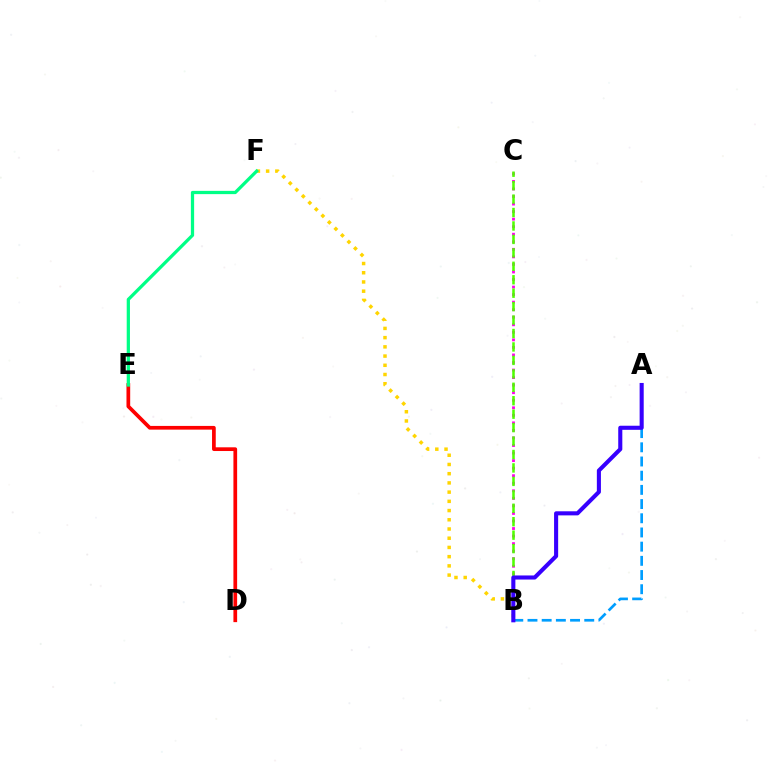{('B', 'F'): [{'color': '#ffd500', 'line_style': 'dotted', 'thickness': 2.5}], ('D', 'E'): [{'color': '#ff0000', 'line_style': 'solid', 'thickness': 2.67}], ('B', 'C'): [{'color': '#ff00ed', 'line_style': 'dotted', 'thickness': 2.05}, {'color': '#4fff00', 'line_style': 'dashed', 'thickness': 1.83}], ('E', 'F'): [{'color': '#00ff86', 'line_style': 'solid', 'thickness': 2.34}], ('A', 'B'): [{'color': '#009eff', 'line_style': 'dashed', 'thickness': 1.93}, {'color': '#3700ff', 'line_style': 'solid', 'thickness': 2.94}]}